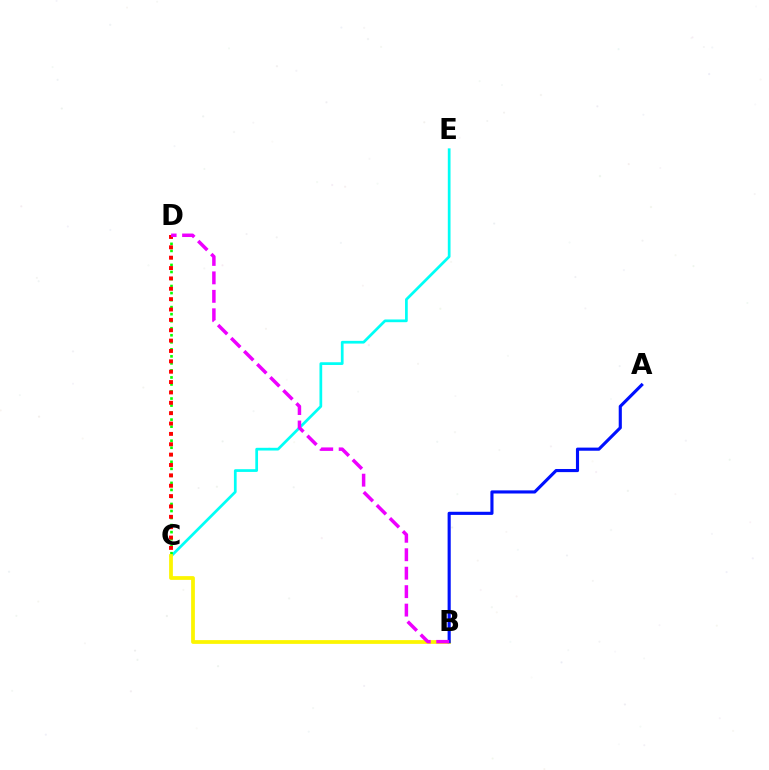{('C', 'E'): [{'color': '#00fff6', 'line_style': 'solid', 'thickness': 1.96}], ('C', 'D'): [{'color': '#08ff00', 'line_style': 'dotted', 'thickness': 1.91}, {'color': '#ff0000', 'line_style': 'dotted', 'thickness': 2.82}], ('B', 'C'): [{'color': '#fcf500', 'line_style': 'solid', 'thickness': 2.71}], ('A', 'B'): [{'color': '#0010ff', 'line_style': 'solid', 'thickness': 2.25}], ('B', 'D'): [{'color': '#ee00ff', 'line_style': 'dashed', 'thickness': 2.51}]}